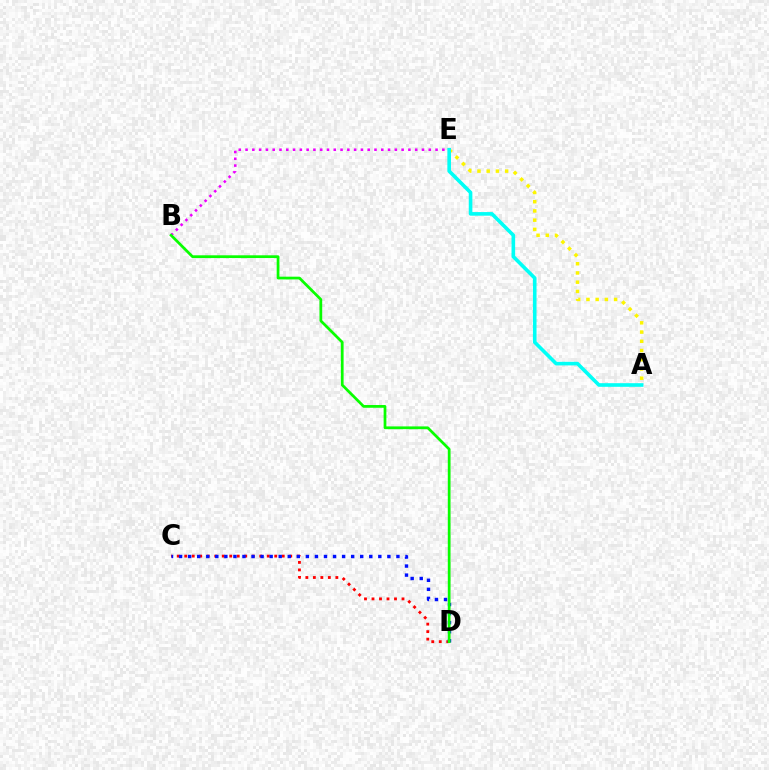{('C', 'D'): [{'color': '#ff0000', 'line_style': 'dotted', 'thickness': 2.04}, {'color': '#0010ff', 'line_style': 'dotted', 'thickness': 2.46}], ('B', 'E'): [{'color': '#ee00ff', 'line_style': 'dotted', 'thickness': 1.84}], ('A', 'E'): [{'color': '#fcf500', 'line_style': 'dotted', 'thickness': 2.51}, {'color': '#00fff6', 'line_style': 'solid', 'thickness': 2.6}], ('B', 'D'): [{'color': '#08ff00', 'line_style': 'solid', 'thickness': 1.97}]}